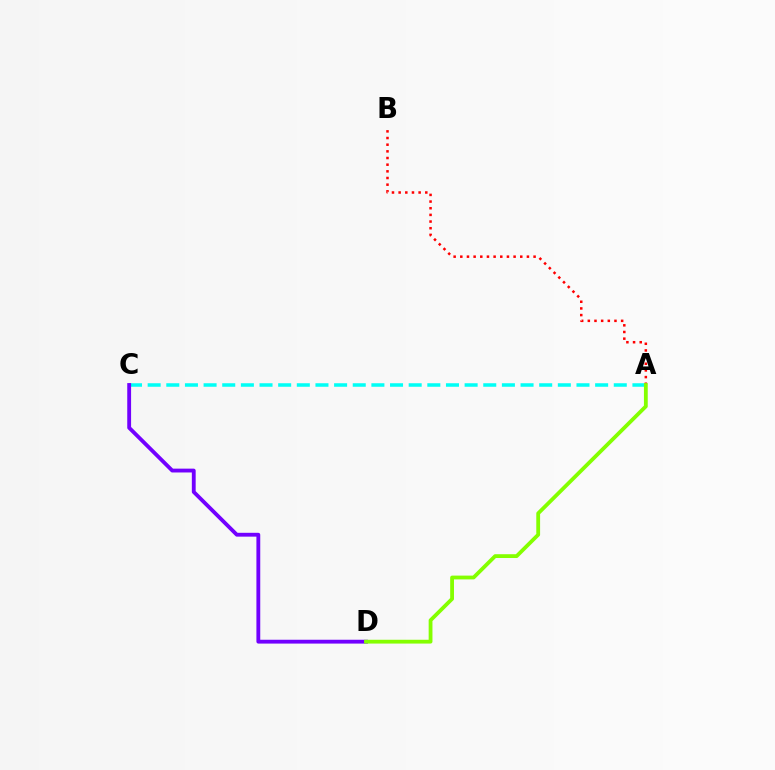{('A', 'C'): [{'color': '#00fff6', 'line_style': 'dashed', 'thickness': 2.53}], ('A', 'B'): [{'color': '#ff0000', 'line_style': 'dotted', 'thickness': 1.81}], ('C', 'D'): [{'color': '#7200ff', 'line_style': 'solid', 'thickness': 2.76}], ('A', 'D'): [{'color': '#84ff00', 'line_style': 'solid', 'thickness': 2.73}]}